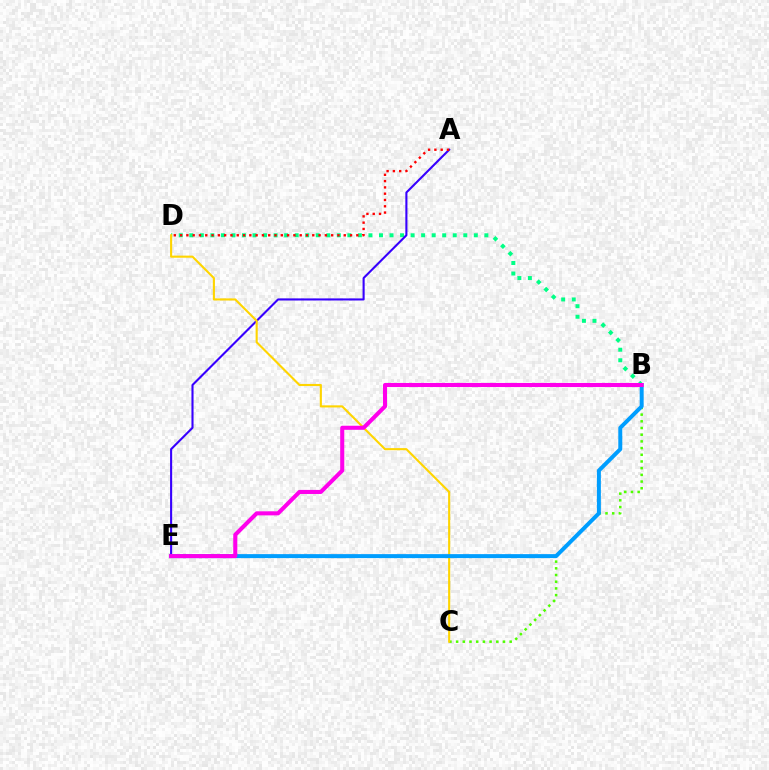{('B', 'D'): [{'color': '#00ff86', 'line_style': 'dotted', 'thickness': 2.86}], ('A', 'E'): [{'color': '#3700ff', 'line_style': 'solid', 'thickness': 1.51}], ('B', 'C'): [{'color': '#4fff00', 'line_style': 'dotted', 'thickness': 1.82}], ('A', 'D'): [{'color': '#ff0000', 'line_style': 'dotted', 'thickness': 1.71}], ('C', 'D'): [{'color': '#ffd500', 'line_style': 'solid', 'thickness': 1.52}], ('B', 'E'): [{'color': '#009eff', 'line_style': 'solid', 'thickness': 2.86}, {'color': '#ff00ed', 'line_style': 'solid', 'thickness': 2.92}]}